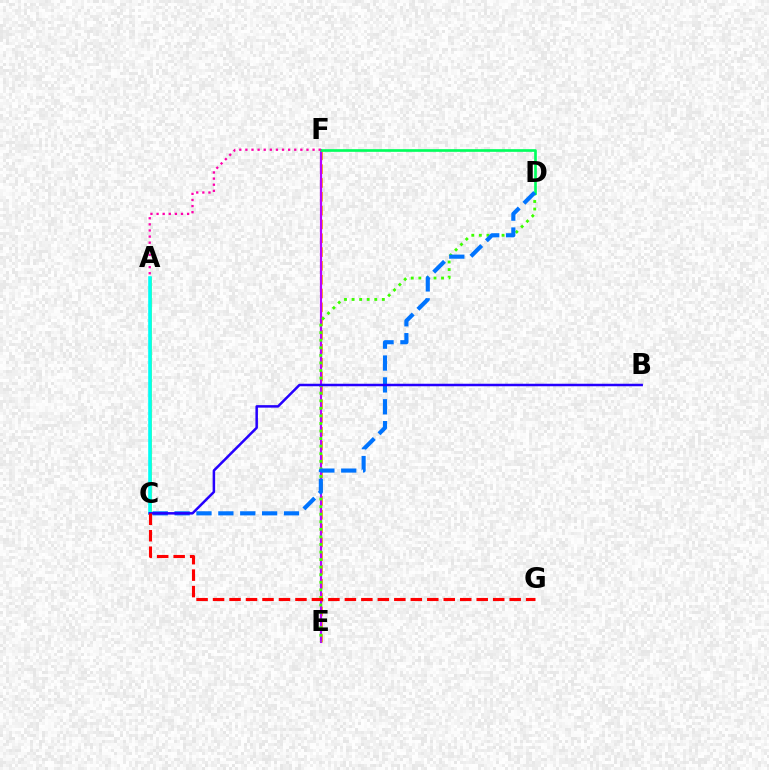{('A', 'C'): [{'color': '#d1ff00', 'line_style': 'solid', 'thickness': 2.17}, {'color': '#00fff6', 'line_style': 'solid', 'thickness': 2.6}], ('E', 'F'): [{'color': '#ff9400', 'line_style': 'dashed', 'thickness': 1.88}, {'color': '#b900ff', 'line_style': 'solid', 'thickness': 1.58}], ('D', 'E'): [{'color': '#3dff00', 'line_style': 'dotted', 'thickness': 2.05}], ('D', 'F'): [{'color': '#00ff5c', 'line_style': 'solid', 'thickness': 1.92}], ('C', 'D'): [{'color': '#0074ff', 'line_style': 'dashed', 'thickness': 2.97}], ('A', 'F'): [{'color': '#ff00ac', 'line_style': 'dotted', 'thickness': 1.66}], ('B', 'C'): [{'color': '#2500ff', 'line_style': 'solid', 'thickness': 1.81}], ('C', 'G'): [{'color': '#ff0000', 'line_style': 'dashed', 'thickness': 2.24}]}